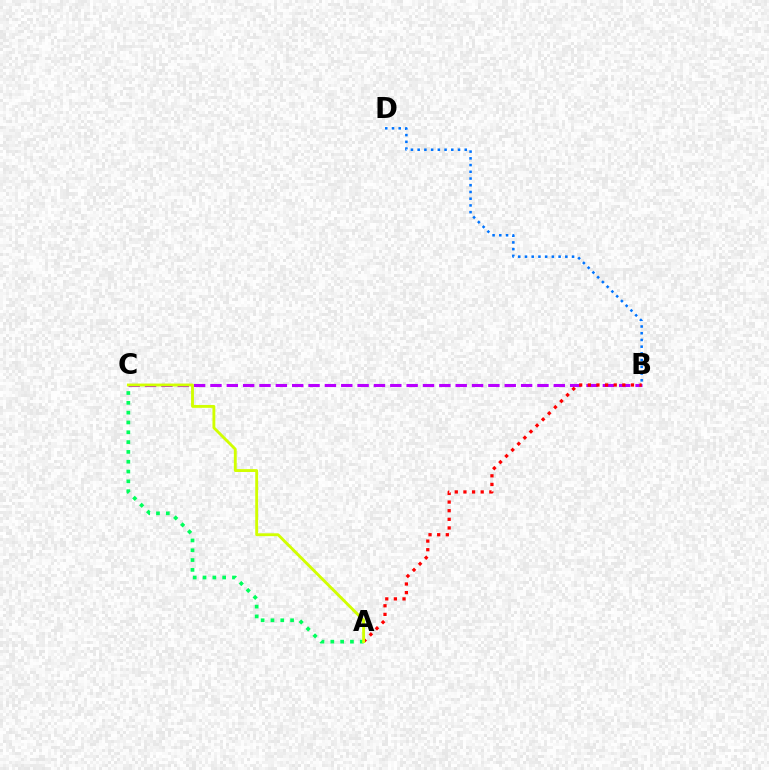{('B', 'C'): [{'color': '#b900ff', 'line_style': 'dashed', 'thickness': 2.22}], ('B', 'D'): [{'color': '#0074ff', 'line_style': 'dotted', 'thickness': 1.83}], ('A', 'B'): [{'color': '#ff0000', 'line_style': 'dotted', 'thickness': 2.34}], ('A', 'C'): [{'color': '#00ff5c', 'line_style': 'dotted', 'thickness': 2.67}, {'color': '#d1ff00', 'line_style': 'solid', 'thickness': 2.06}]}